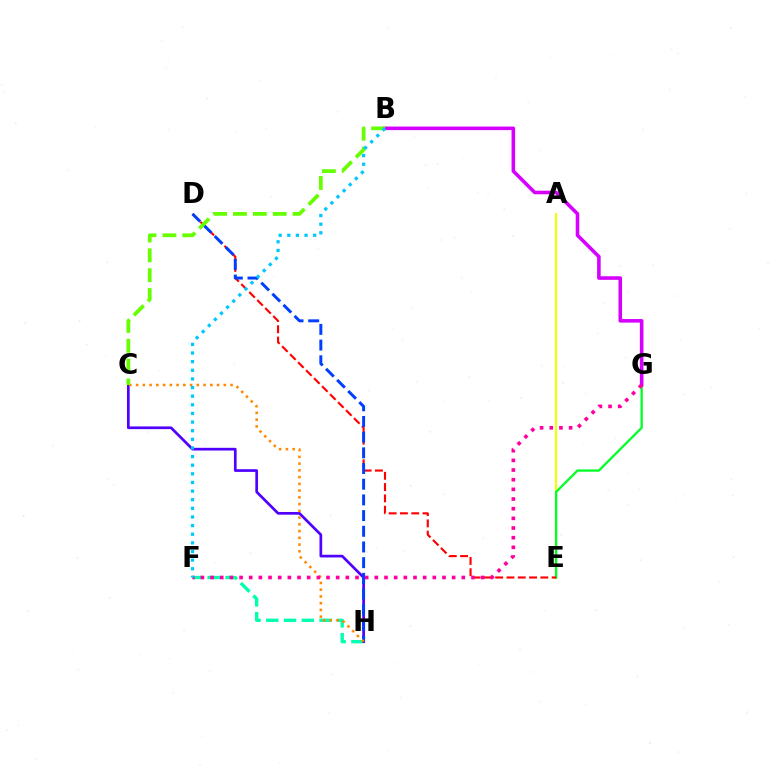{('F', 'H'): [{'color': '#00ffaf', 'line_style': 'dashed', 'thickness': 2.41}], ('A', 'E'): [{'color': '#eeff00', 'line_style': 'solid', 'thickness': 1.52}], ('E', 'G'): [{'color': '#00ff27', 'line_style': 'solid', 'thickness': 1.66}], ('D', 'E'): [{'color': '#ff0000', 'line_style': 'dashed', 'thickness': 1.53}], ('C', 'H'): [{'color': '#4f00ff', 'line_style': 'solid', 'thickness': 1.94}, {'color': '#ff8800', 'line_style': 'dotted', 'thickness': 1.83}], ('D', 'H'): [{'color': '#003fff', 'line_style': 'dashed', 'thickness': 2.13}], ('B', 'G'): [{'color': '#d600ff', 'line_style': 'solid', 'thickness': 2.57}], ('F', 'G'): [{'color': '#ff00a0', 'line_style': 'dotted', 'thickness': 2.63}], ('B', 'C'): [{'color': '#66ff00', 'line_style': 'dashed', 'thickness': 2.7}], ('B', 'F'): [{'color': '#00c7ff', 'line_style': 'dotted', 'thickness': 2.34}]}